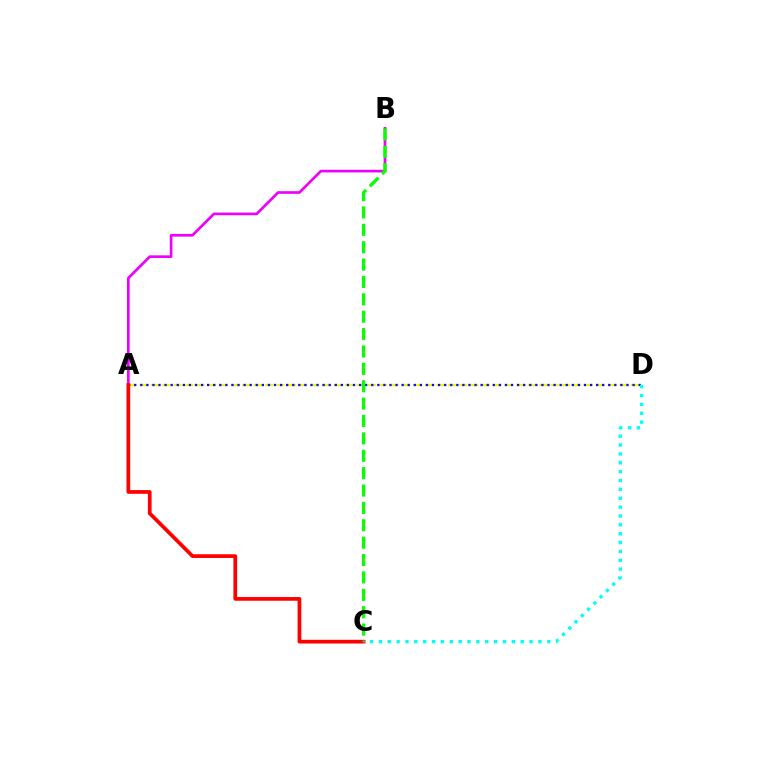{('A', 'D'): [{'color': '#fcf500', 'line_style': 'dashed', 'thickness': 1.55}, {'color': '#0010ff', 'line_style': 'dotted', 'thickness': 1.65}], ('A', 'B'): [{'color': '#ee00ff', 'line_style': 'solid', 'thickness': 1.93}], ('A', 'C'): [{'color': '#ff0000', 'line_style': 'solid', 'thickness': 2.67}], ('B', 'C'): [{'color': '#08ff00', 'line_style': 'dashed', 'thickness': 2.36}], ('C', 'D'): [{'color': '#00fff6', 'line_style': 'dotted', 'thickness': 2.41}]}